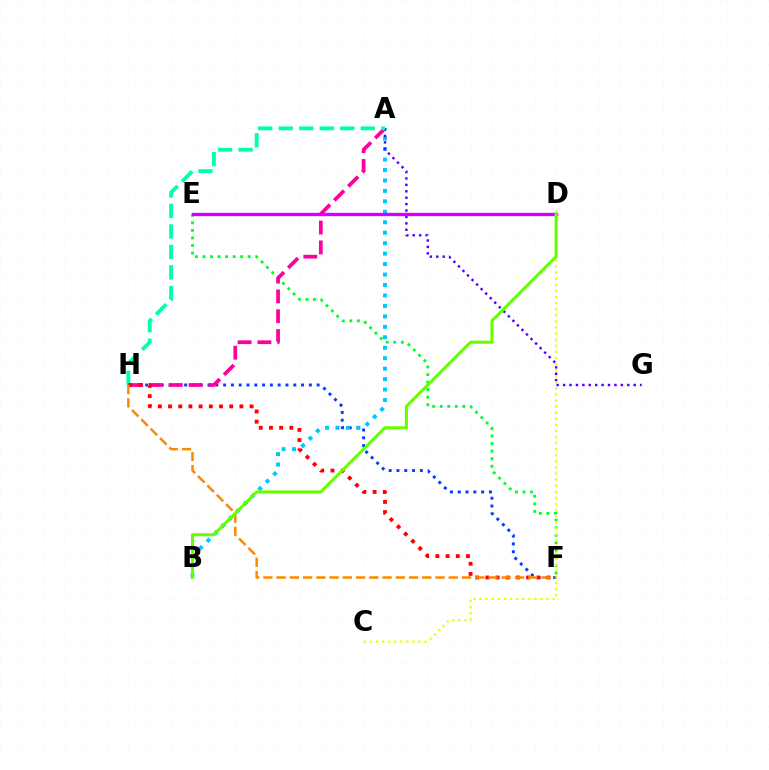{('F', 'H'): [{'color': '#003fff', 'line_style': 'dotted', 'thickness': 2.12}, {'color': '#ff0000', 'line_style': 'dotted', 'thickness': 2.77}, {'color': '#ff8800', 'line_style': 'dashed', 'thickness': 1.8}], ('E', 'F'): [{'color': '#00ff27', 'line_style': 'dotted', 'thickness': 2.05}], ('A', 'B'): [{'color': '#00c7ff', 'line_style': 'dotted', 'thickness': 2.84}], ('A', 'H'): [{'color': '#ff00a0', 'line_style': 'dashed', 'thickness': 2.69}, {'color': '#00ffaf', 'line_style': 'dashed', 'thickness': 2.79}], ('A', 'G'): [{'color': '#4f00ff', 'line_style': 'dotted', 'thickness': 1.74}], ('C', 'D'): [{'color': '#eeff00', 'line_style': 'dotted', 'thickness': 1.65}], ('D', 'E'): [{'color': '#d600ff', 'line_style': 'solid', 'thickness': 2.42}], ('B', 'D'): [{'color': '#66ff00', 'line_style': 'solid', 'thickness': 2.2}]}